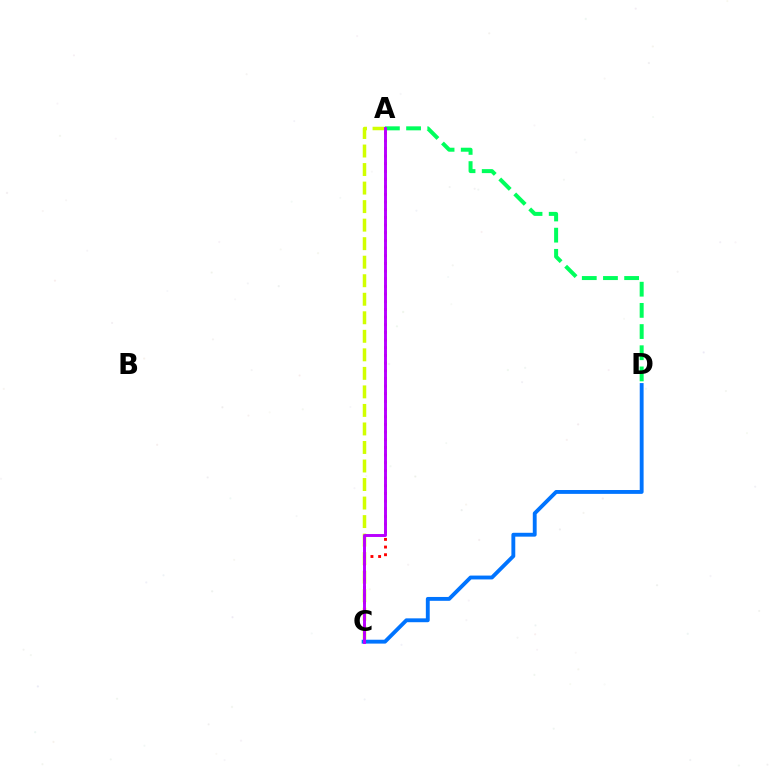{('A', 'C'): [{'color': '#d1ff00', 'line_style': 'dashed', 'thickness': 2.52}, {'color': '#ff0000', 'line_style': 'dotted', 'thickness': 2.08}, {'color': '#b900ff', 'line_style': 'solid', 'thickness': 2.11}], ('A', 'D'): [{'color': '#00ff5c', 'line_style': 'dashed', 'thickness': 2.88}], ('C', 'D'): [{'color': '#0074ff', 'line_style': 'solid', 'thickness': 2.78}]}